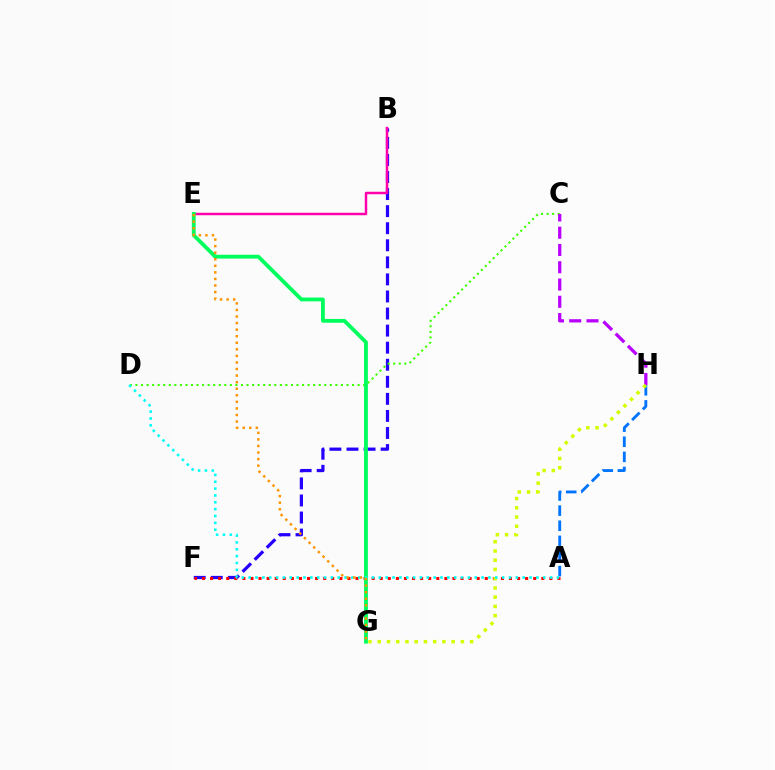{('B', 'F'): [{'color': '#2500ff', 'line_style': 'dashed', 'thickness': 2.32}], ('A', 'H'): [{'color': '#0074ff', 'line_style': 'dashed', 'thickness': 2.05}], ('A', 'F'): [{'color': '#ff0000', 'line_style': 'dotted', 'thickness': 2.2}], ('B', 'E'): [{'color': '#ff00ac', 'line_style': 'solid', 'thickness': 1.78}], ('C', 'D'): [{'color': '#3dff00', 'line_style': 'dotted', 'thickness': 1.51}], ('E', 'G'): [{'color': '#00ff5c', 'line_style': 'solid', 'thickness': 2.75}, {'color': '#ff9400', 'line_style': 'dotted', 'thickness': 1.78}], ('C', 'H'): [{'color': '#b900ff', 'line_style': 'dashed', 'thickness': 2.35}], ('G', 'H'): [{'color': '#d1ff00', 'line_style': 'dotted', 'thickness': 2.51}], ('A', 'D'): [{'color': '#00fff6', 'line_style': 'dotted', 'thickness': 1.86}]}